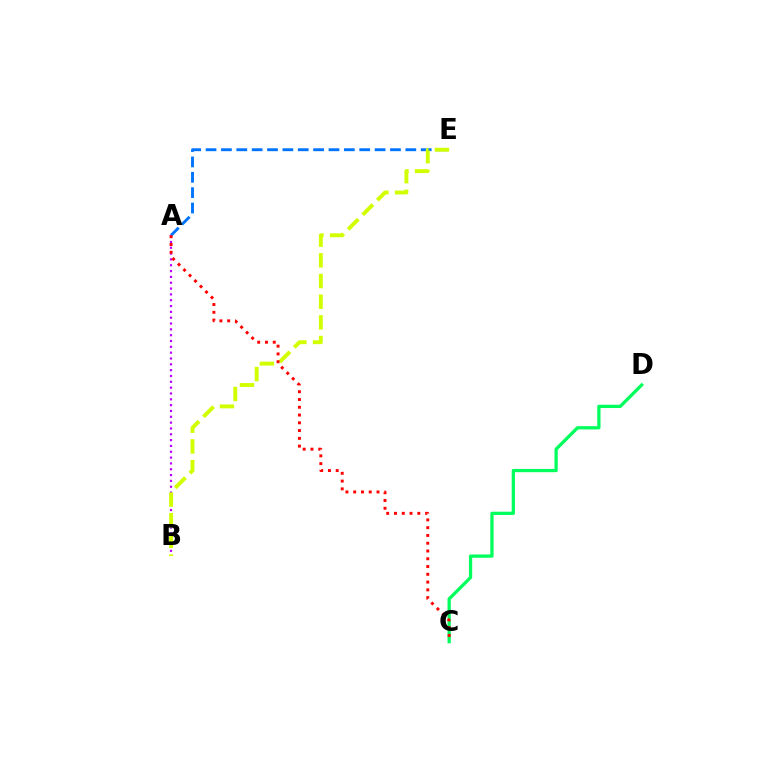{('A', 'B'): [{'color': '#b900ff', 'line_style': 'dotted', 'thickness': 1.58}], ('A', 'E'): [{'color': '#0074ff', 'line_style': 'dashed', 'thickness': 2.09}], ('C', 'D'): [{'color': '#00ff5c', 'line_style': 'solid', 'thickness': 2.35}], ('B', 'E'): [{'color': '#d1ff00', 'line_style': 'dashed', 'thickness': 2.81}], ('A', 'C'): [{'color': '#ff0000', 'line_style': 'dotted', 'thickness': 2.11}]}